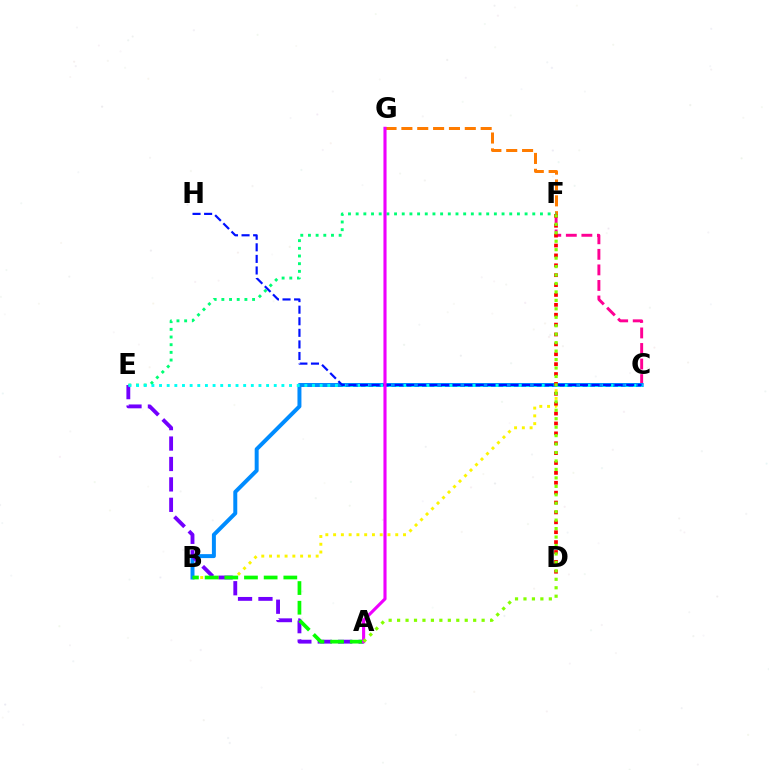{('B', 'C'): [{'color': '#fcf500', 'line_style': 'dotted', 'thickness': 2.11}, {'color': '#008cff', 'line_style': 'solid', 'thickness': 2.86}], ('C', 'F'): [{'color': '#ff0094', 'line_style': 'dashed', 'thickness': 2.11}], ('A', 'E'): [{'color': '#7200ff', 'line_style': 'dashed', 'thickness': 2.77}], ('F', 'G'): [{'color': '#ff7c00', 'line_style': 'dashed', 'thickness': 2.15}], ('A', 'B'): [{'color': '#08ff00', 'line_style': 'dashed', 'thickness': 2.67}], ('E', 'F'): [{'color': '#00ff74', 'line_style': 'dotted', 'thickness': 2.09}], ('C', 'E'): [{'color': '#00fff6', 'line_style': 'dotted', 'thickness': 2.08}], ('D', 'F'): [{'color': '#ff0000', 'line_style': 'dotted', 'thickness': 2.69}], ('C', 'H'): [{'color': '#0010ff', 'line_style': 'dashed', 'thickness': 1.57}], ('A', 'G'): [{'color': '#ee00ff', 'line_style': 'solid', 'thickness': 2.24}], ('A', 'F'): [{'color': '#84ff00', 'line_style': 'dotted', 'thickness': 2.3}]}